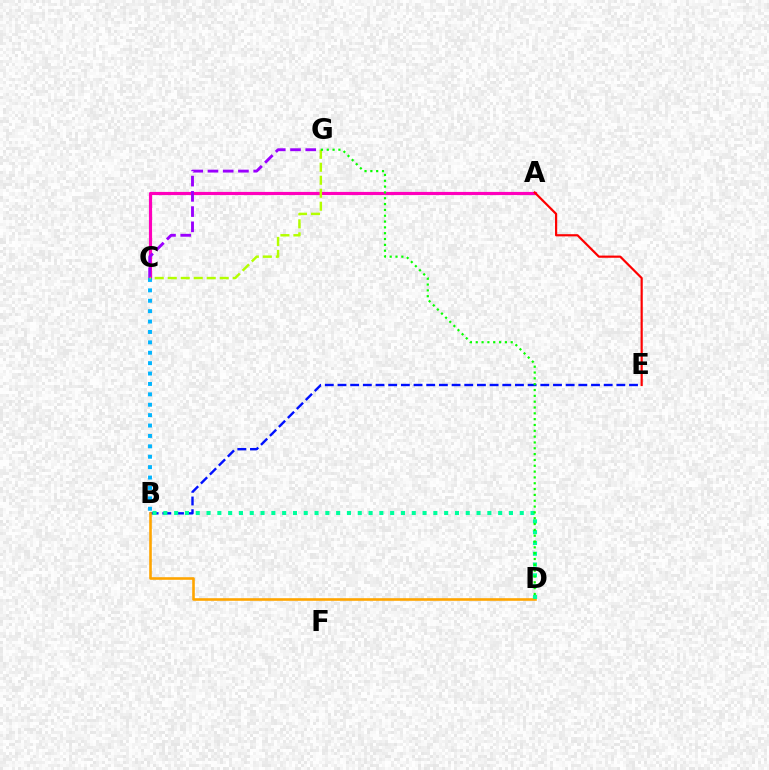{('B', 'E'): [{'color': '#0010ff', 'line_style': 'dashed', 'thickness': 1.72}], ('A', 'C'): [{'color': '#ff00bd', 'line_style': 'solid', 'thickness': 2.28}], ('B', 'C'): [{'color': '#00b5ff', 'line_style': 'dotted', 'thickness': 2.83}], ('A', 'E'): [{'color': '#ff0000', 'line_style': 'solid', 'thickness': 1.58}], ('B', 'D'): [{'color': '#ffa500', 'line_style': 'solid', 'thickness': 1.88}, {'color': '#00ff9d', 'line_style': 'dotted', 'thickness': 2.93}], ('C', 'G'): [{'color': '#9b00ff', 'line_style': 'dashed', 'thickness': 2.07}, {'color': '#b3ff00', 'line_style': 'dashed', 'thickness': 1.77}], ('D', 'G'): [{'color': '#08ff00', 'line_style': 'dotted', 'thickness': 1.58}]}